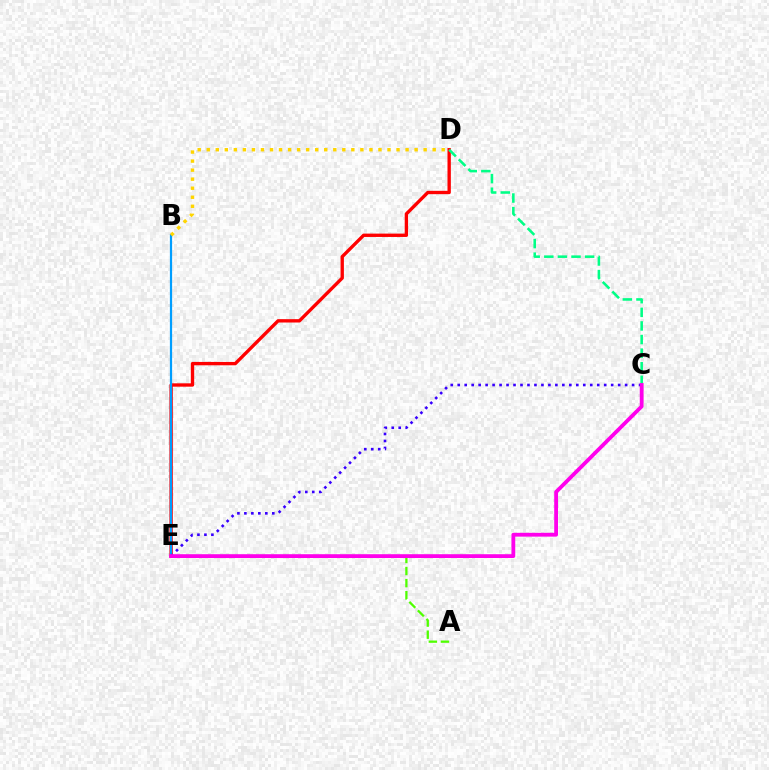{('D', 'E'): [{'color': '#ff0000', 'line_style': 'solid', 'thickness': 2.41}], ('A', 'E'): [{'color': '#4fff00', 'line_style': 'dashed', 'thickness': 1.64}], ('B', 'E'): [{'color': '#009eff', 'line_style': 'solid', 'thickness': 1.6}], ('C', 'E'): [{'color': '#3700ff', 'line_style': 'dotted', 'thickness': 1.9}, {'color': '#ff00ed', 'line_style': 'solid', 'thickness': 2.74}], ('C', 'D'): [{'color': '#00ff86', 'line_style': 'dashed', 'thickness': 1.85}], ('B', 'D'): [{'color': '#ffd500', 'line_style': 'dotted', 'thickness': 2.46}]}